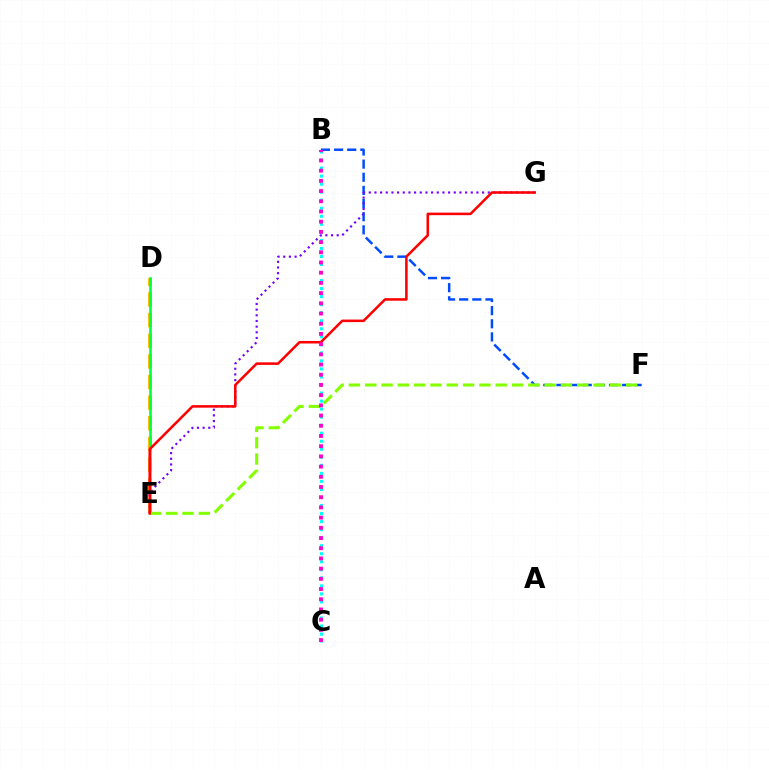{('B', 'F'): [{'color': '#004bff', 'line_style': 'dashed', 'thickness': 1.79}], ('D', 'E'): [{'color': '#ffbd00', 'line_style': 'dashed', 'thickness': 2.8}, {'color': '#00ff39', 'line_style': 'solid', 'thickness': 1.86}], ('E', 'G'): [{'color': '#7200ff', 'line_style': 'dotted', 'thickness': 1.54}, {'color': '#ff0000', 'line_style': 'solid', 'thickness': 1.83}], ('E', 'F'): [{'color': '#84ff00', 'line_style': 'dashed', 'thickness': 2.22}], ('B', 'C'): [{'color': '#00fff6', 'line_style': 'dotted', 'thickness': 2.18}, {'color': '#ff00cf', 'line_style': 'dotted', 'thickness': 2.77}]}